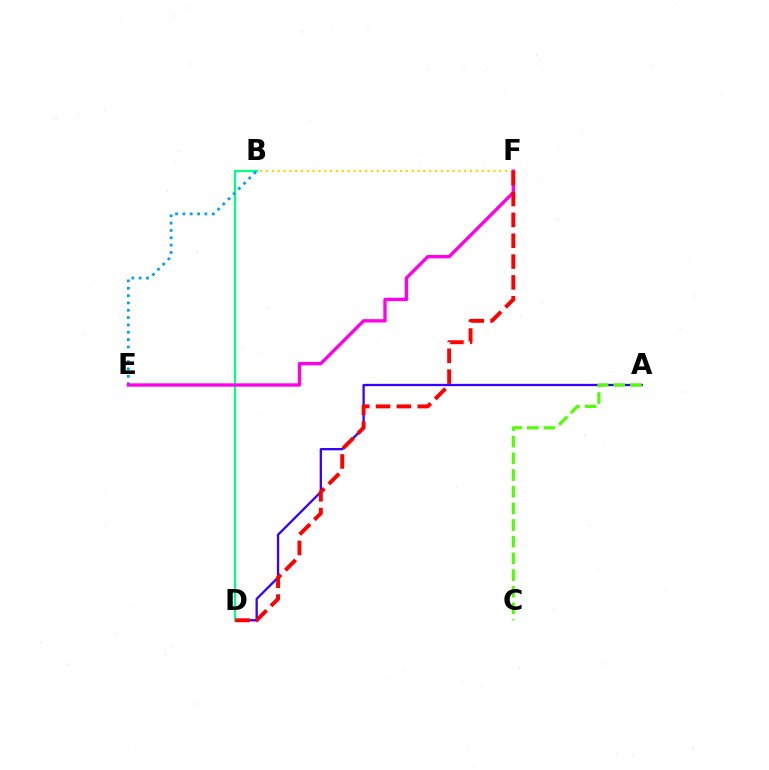{('A', 'D'): [{'color': '#3700ff', 'line_style': 'solid', 'thickness': 1.65}], ('B', 'D'): [{'color': '#00ff86', 'line_style': 'solid', 'thickness': 1.62}], ('B', 'E'): [{'color': '#009eff', 'line_style': 'dotted', 'thickness': 1.99}], ('B', 'F'): [{'color': '#ffd500', 'line_style': 'dotted', 'thickness': 1.58}], ('E', 'F'): [{'color': '#ff00ed', 'line_style': 'solid', 'thickness': 2.41}], ('D', 'F'): [{'color': '#ff0000', 'line_style': 'dashed', 'thickness': 2.83}], ('A', 'C'): [{'color': '#4fff00', 'line_style': 'dashed', 'thickness': 2.26}]}